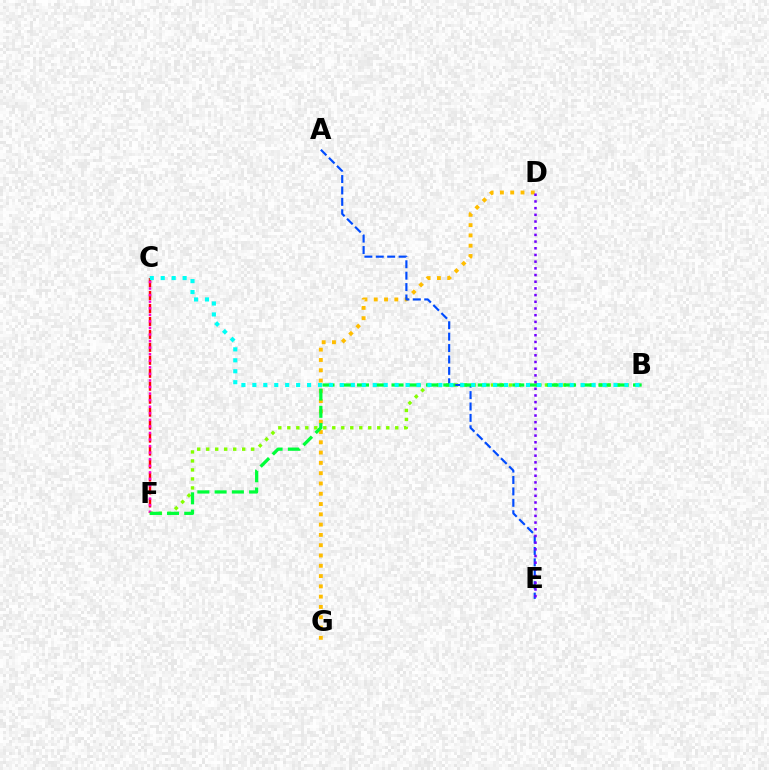{('C', 'F'): [{'color': '#ff0000', 'line_style': 'dashed', 'thickness': 1.76}, {'color': '#ff00cf', 'line_style': 'dotted', 'thickness': 1.78}], ('D', 'G'): [{'color': '#ffbd00', 'line_style': 'dotted', 'thickness': 2.8}], ('B', 'F'): [{'color': '#84ff00', 'line_style': 'dotted', 'thickness': 2.44}, {'color': '#00ff39', 'line_style': 'dashed', 'thickness': 2.34}], ('A', 'E'): [{'color': '#004bff', 'line_style': 'dashed', 'thickness': 1.55}], ('B', 'C'): [{'color': '#00fff6', 'line_style': 'dotted', 'thickness': 2.97}], ('D', 'E'): [{'color': '#7200ff', 'line_style': 'dotted', 'thickness': 1.82}]}